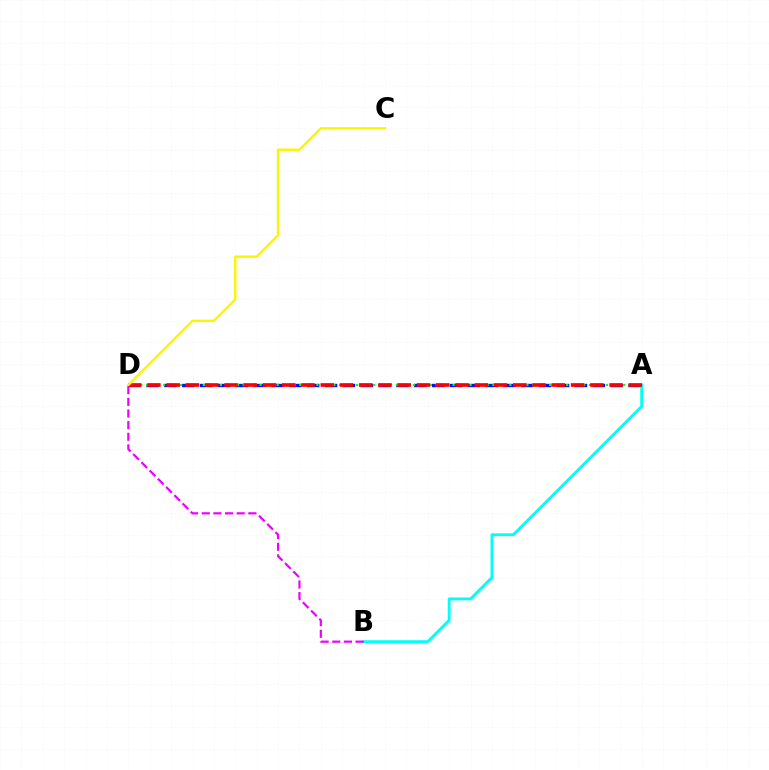{('A', 'B'): [{'color': '#00fff6', 'line_style': 'solid', 'thickness': 2.06}], ('A', 'D'): [{'color': '#0010ff', 'line_style': 'dashed', 'thickness': 2.42}, {'color': '#08ff00', 'line_style': 'dotted', 'thickness': 1.54}, {'color': '#ff0000', 'line_style': 'dashed', 'thickness': 2.62}], ('C', 'D'): [{'color': '#fcf500', 'line_style': 'solid', 'thickness': 1.73}], ('B', 'D'): [{'color': '#ee00ff', 'line_style': 'dashed', 'thickness': 1.58}]}